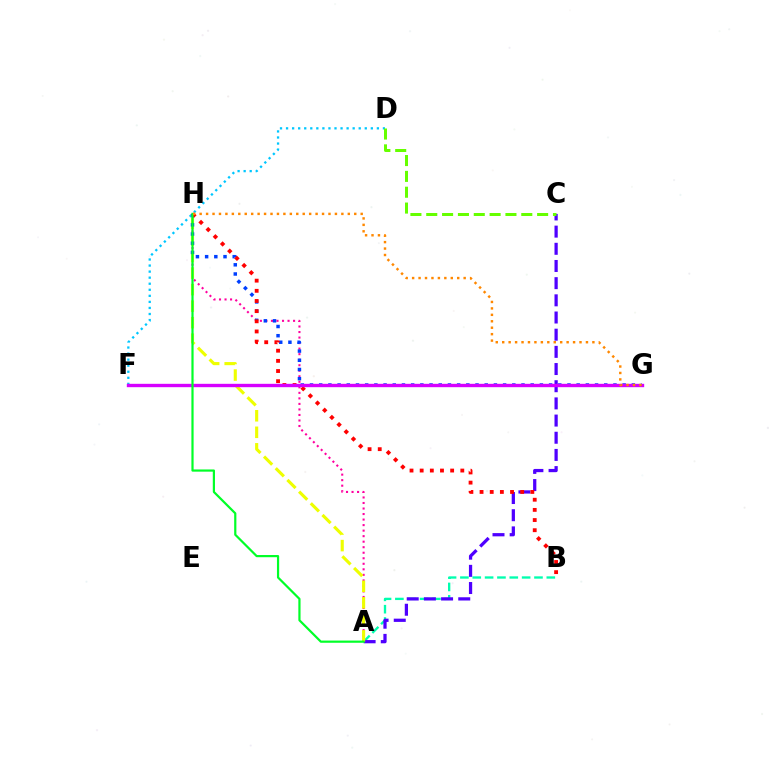{('A', 'B'): [{'color': '#00ffaf', 'line_style': 'dashed', 'thickness': 1.68}], ('A', 'C'): [{'color': '#4f00ff', 'line_style': 'dashed', 'thickness': 2.33}], ('A', 'H'): [{'color': '#ff00a0', 'line_style': 'dotted', 'thickness': 1.5}, {'color': '#eeff00', 'line_style': 'dashed', 'thickness': 2.25}, {'color': '#00ff27', 'line_style': 'solid', 'thickness': 1.58}], ('G', 'H'): [{'color': '#003fff', 'line_style': 'dotted', 'thickness': 2.5}, {'color': '#ff8800', 'line_style': 'dotted', 'thickness': 1.75}], ('D', 'F'): [{'color': '#00c7ff', 'line_style': 'dotted', 'thickness': 1.65}], ('B', 'H'): [{'color': '#ff0000', 'line_style': 'dotted', 'thickness': 2.76}], ('F', 'G'): [{'color': '#d600ff', 'line_style': 'solid', 'thickness': 2.43}], ('C', 'D'): [{'color': '#66ff00', 'line_style': 'dashed', 'thickness': 2.15}]}